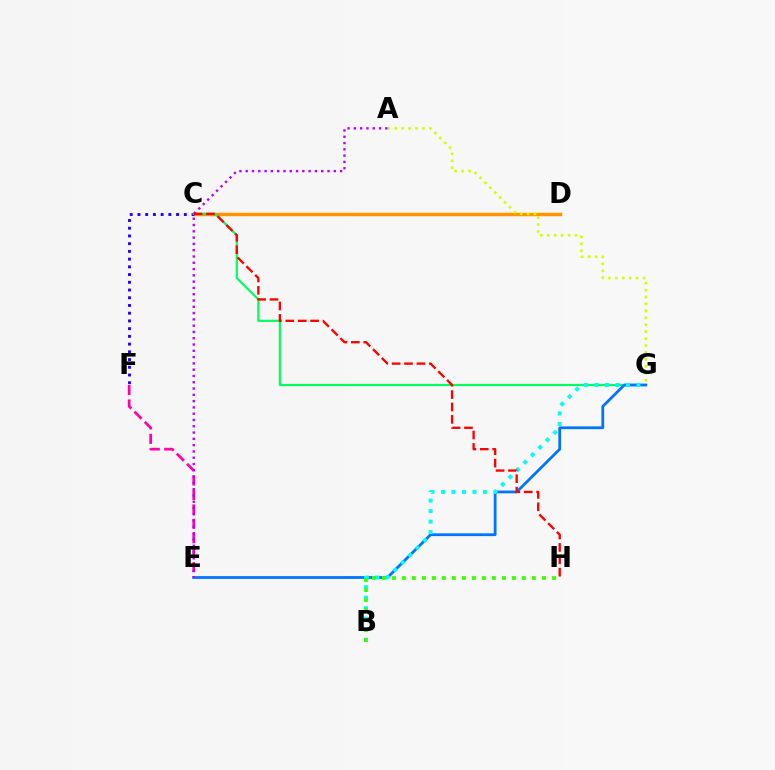{('C', 'D'): [{'color': '#ff9400', 'line_style': 'solid', 'thickness': 2.49}], ('A', 'G'): [{'color': '#d1ff00', 'line_style': 'dotted', 'thickness': 1.88}], ('C', 'F'): [{'color': '#2500ff', 'line_style': 'dotted', 'thickness': 2.1}], ('C', 'G'): [{'color': '#00ff5c', 'line_style': 'solid', 'thickness': 1.57}], ('E', 'F'): [{'color': '#ff00ac', 'line_style': 'dashed', 'thickness': 1.96}], ('E', 'G'): [{'color': '#0074ff', 'line_style': 'solid', 'thickness': 2.0}], ('A', 'E'): [{'color': '#b900ff', 'line_style': 'dotted', 'thickness': 1.71}], ('B', 'G'): [{'color': '#00fff6', 'line_style': 'dotted', 'thickness': 2.85}], ('C', 'H'): [{'color': '#ff0000', 'line_style': 'dashed', 'thickness': 1.68}], ('B', 'H'): [{'color': '#3dff00', 'line_style': 'dotted', 'thickness': 2.72}]}